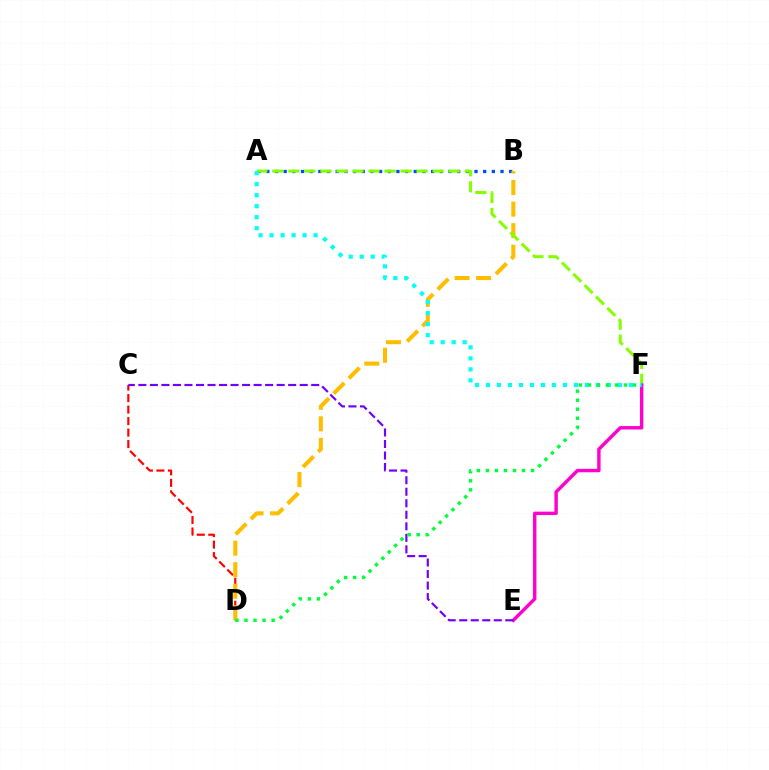{('A', 'B'): [{'color': '#004bff', 'line_style': 'dotted', 'thickness': 2.36}], ('C', 'D'): [{'color': '#ff0000', 'line_style': 'dashed', 'thickness': 1.56}], ('B', 'D'): [{'color': '#ffbd00', 'line_style': 'dashed', 'thickness': 2.93}], ('A', 'F'): [{'color': '#84ff00', 'line_style': 'dashed', 'thickness': 2.18}, {'color': '#00fff6', 'line_style': 'dotted', 'thickness': 2.99}], ('E', 'F'): [{'color': '#ff00cf', 'line_style': 'solid', 'thickness': 2.45}], ('C', 'E'): [{'color': '#7200ff', 'line_style': 'dashed', 'thickness': 1.57}], ('D', 'F'): [{'color': '#00ff39', 'line_style': 'dotted', 'thickness': 2.45}]}